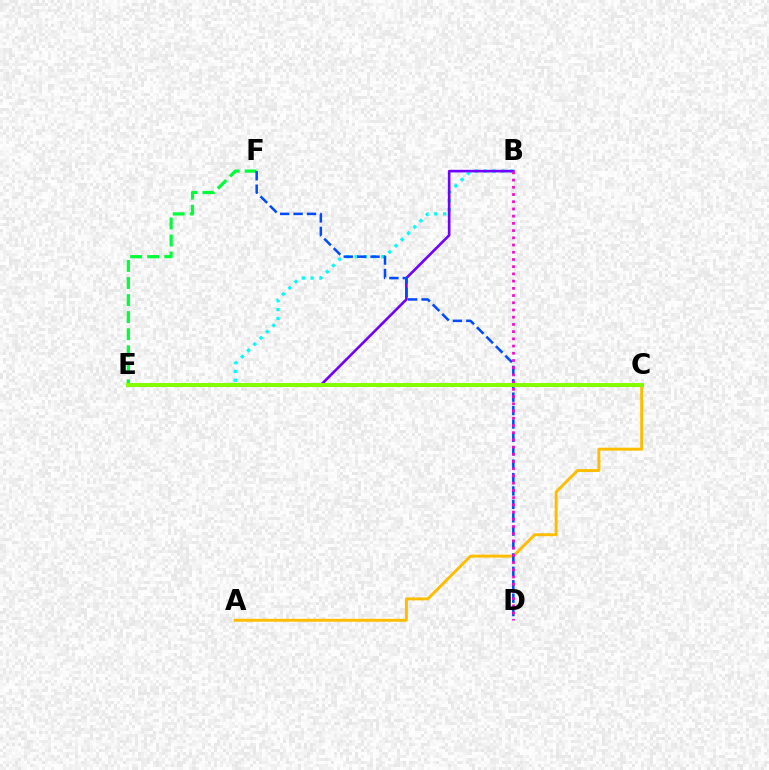{('B', 'E'): [{'color': '#00fff6', 'line_style': 'dotted', 'thickness': 2.4}, {'color': '#7200ff', 'line_style': 'solid', 'thickness': 1.89}], ('E', 'F'): [{'color': '#00ff39', 'line_style': 'dashed', 'thickness': 2.32}], ('A', 'C'): [{'color': '#ffbd00', 'line_style': 'solid', 'thickness': 2.11}], ('D', 'F'): [{'color': '#004bff', 'line_style': 'dashed', 'thickness': 1.82}], ('C', 'E'): [{'color': '#ff0000', 'line_style': 'solid', 'thickness': 2.1}, {'color': '#84ff00', 'line_style': 'solid', 'thickness': 2.82}], ('B', 'D'): [{'color': '#ff00cf', 'line_style': 'dotted', 'thickness': 1.96}]}